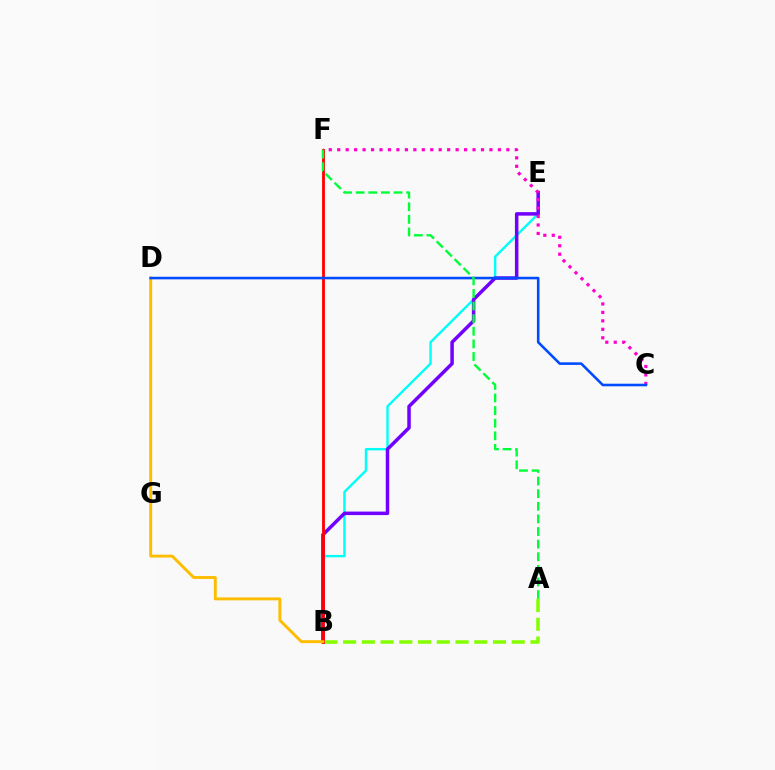{('B', 'E'): [{'color': '#00fff6', 'line_style': 'solid', 'thickness': 1.73}, {'color': '#7200ff', 'line_style': 'solid', 'thickness': 2.52}], ('A', 'B'): [{'color': '#84ff00', 'line_style': 'dashed', 'thickness': 2.55}], ('C', 'F'): [{'color': '#ff00cf', 'line_style': 'dotted', 'thickness': 2.3}], ('B', 'F'): [{'color': '#ff0000', 'line_style': 'solid', 'thickness': 2.04}], ('B', 'D'): [{'color': '#ffbd00', 'line_style': 'solid', 'thickness': 2.11}], ('C', 'D'): [{'color': '#004bff', 'line_style': 'solid', 'thickness': 1.86}], ('A', 'F'): [{'color': '#00ff39', 'line_style': 'dashed', 'thickness': 1.71}]}